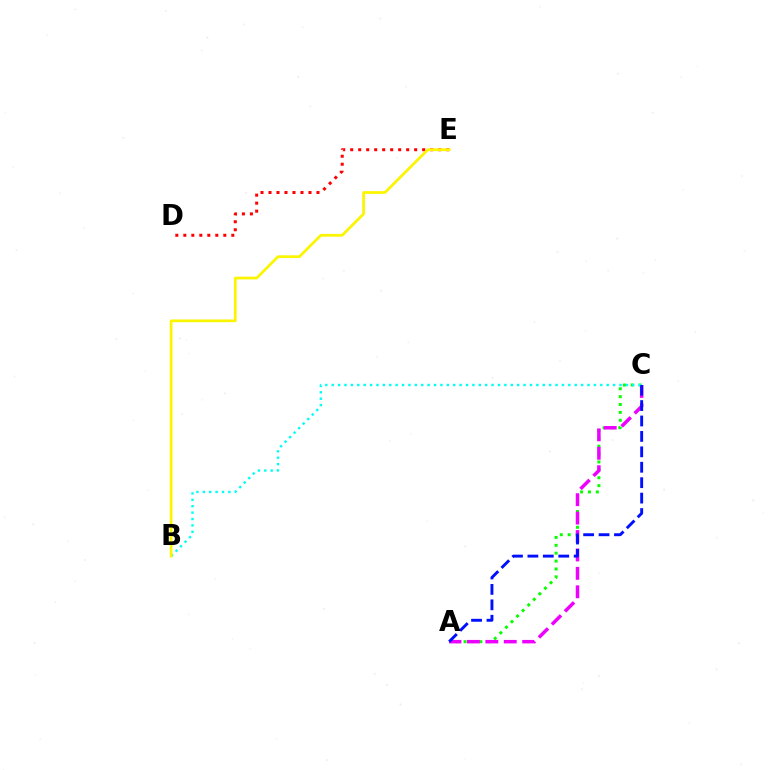{('D', 'E'): [{'color': '#ff0000', 'line_style': 'dotted', 'thickness': 2.17}], ('A', 'C'): [{'color': '#08ff00', 'line_style': 'dotted', 'thickness': 2.14}, {'color': '#ee00ff', 'line_style': 'dashed', 'thickness': 2.5}, {'color': '#0010ff', 'line_style': 'dashed', 'thickness': 2.1}], ('B', 'C'): [{'color': '#00fff6', 'line_style': 'dotted', 'thickness': 1.74}], ('B', 'E'): [{'color': '#fcf500', 'line_style': 'solid', 'thickness': 1.97}]}